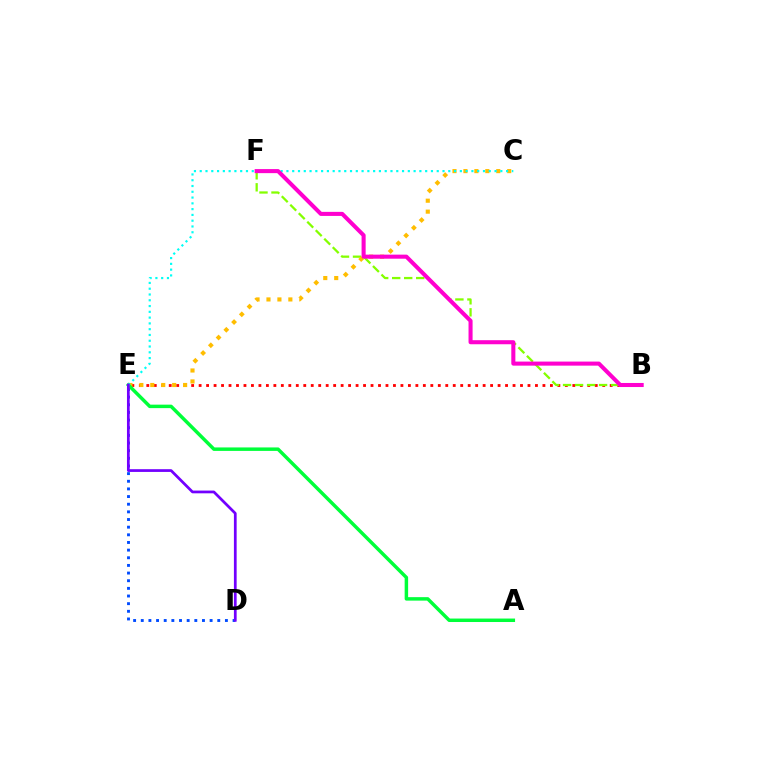{('D', 'E'): [{'color': '#004bff', 'line_style': 'dotted', 'thickness': 2.08}, {'color': '#7200ff', 'line_style': 'solid', 'thickness': 1.97}], ('B', 'E'): [{'color': '#ff0000', 'line_style': 'dotted', 'thickness': 2.03}], ('B', 'F'): [{'color': '#84ff00', 'line_style': 'dashed', 'thickness': 1.63}, {'color': '#ff00cf', 'line_style': 'solid', 'thickness': 2.92}], ('C', 'E'): [{'color': '#ffbd00', 'line_style': 'dotted', 'thickness': 2.97}, {'color': '#00fff6', 'line_style': 'dotted', 'thickness': 1.57}], ('A', 'E'): [{'color': '#00ff39', 'line_style': 'solid', 'thickness': 2.5}]}